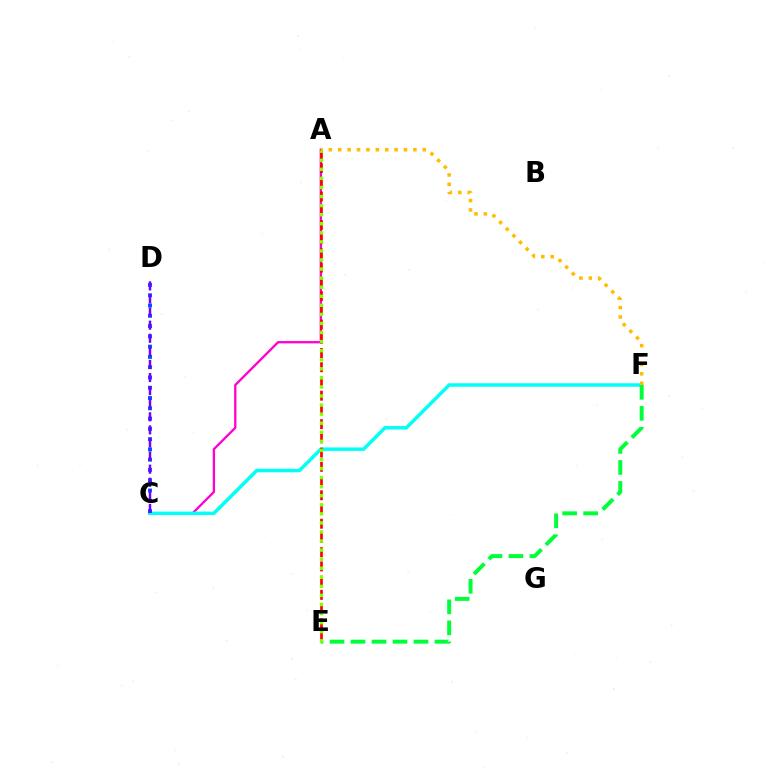{('A', 'C'): [{'color': '#ff00cf', 'line_style': 'solid', 'thickness': 1.67}], ('C', 'F'): [{'color': '#00fff6', 'line_style': 'solid', 'thickness': 2.5}], ('A', 'E'): [{'color': '#ff0000', 'line_style': 'dashed', 'thickness': 1.93}, {'color': '#84ff00', 'line_style': 'dotted', 'thickness': 2.46}], ('C', 'D'): [{'color': '#004bff', 'line_style': 'dotted', 'thickness': 2.79}, {'color': '#7200ff', 'line_style': 'dashed', 'thickness': 1.78}], ('A', 'F'): [{'color': '#ffbd00', 'line_style': 'dotted', 'thickness': 2.55}], ('E', 'F'): [{'color': '#00ff39', 'line_style': 'dashed', 'thickness': 2.85}]}